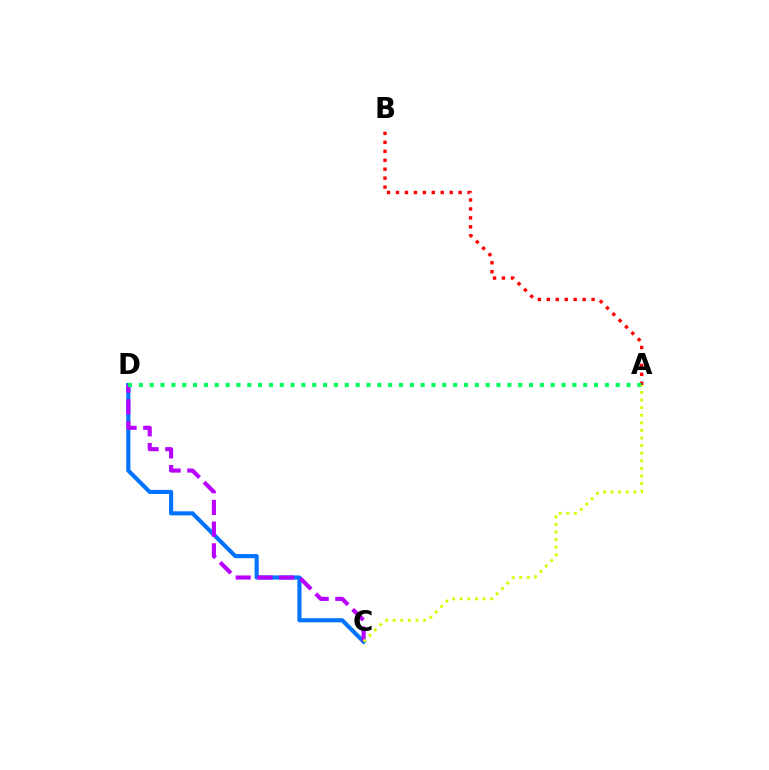{('A', 'B'): [{'color': '#ff0000', 'line_style': 'dotted', 'thickness': 2.43}], ('C', 'D'): [{'color': '#0074ff', 'line_style': 'solid', 'thickness': 2.97}, {'color': '#b900ff', 'line_style': 'dashed', 'thickness': 2.95}], ('A', 'D'): [{'color': '#00ff5c', 'line_style': 'dotted', 'thickness': 2.94}], ('A', 'C'): [{'color': '#d1ff00', 'line_style': 'dotted', 'thickness': 2.06}]}